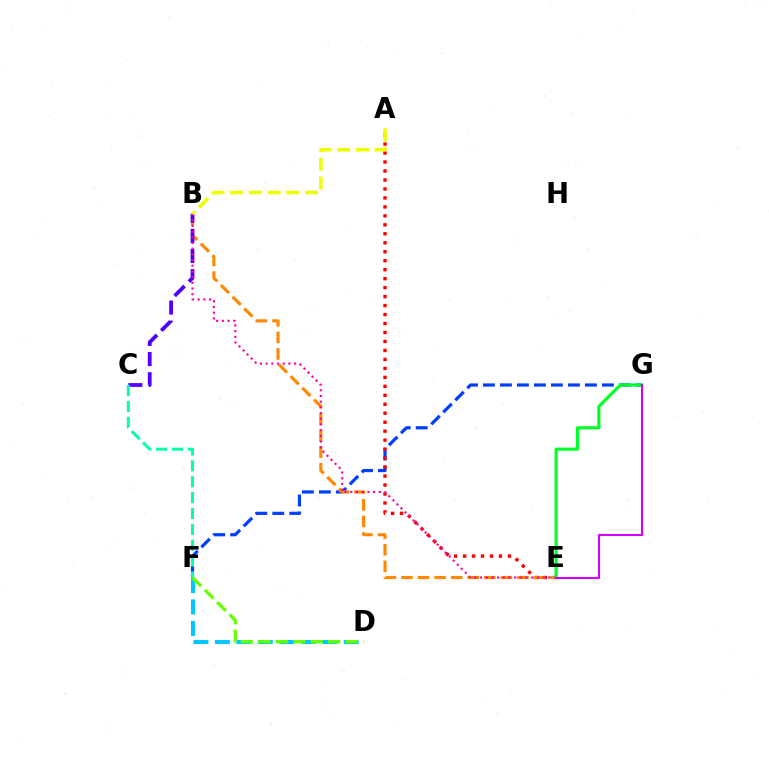{('F', 'G'): [{'color': '#003fff', 'line_style': 'dashed', 'thickness': 2.31}], ('A', 'E'): [{'color': '#ff0000', 'line_style': 'dotted', 'thickness': 2.44}], ('B', 'E'): [{'color': '#ff8800', 'line_style': 'dashed', 'thickness': 2.25}, {'color': '#ff00a0', 'line_style': 'dotted', 'thickness': 1.55}], ('B', 'C'): [{'color': '#4f00ff', 'line_style': 'dashed', 'thickness': 2.74}], ('D', 'F'): [{'color': '#00c7ff', 'line_style': 'dashed', 'thickness': 2.92}, {'color': '#66ff00', 'line_style': 'dashed', 'thickness': 2.37}], ('E', 'G'): [{'color': '#00ff27', 'line_style': 'solid', 'thickness': 2.26}, {'color': '#d600ff', 'line_style': 'solid', 'thickness': 1.5}], ('C', 'F'): [{'color': '#00ffaf', 'line_style': 'dashed', 'thickness': 2.16}], ('A', 'B'): [{'color': '#eeff00', 'line_style': 'dashed', 'thickness': 2.54}]}